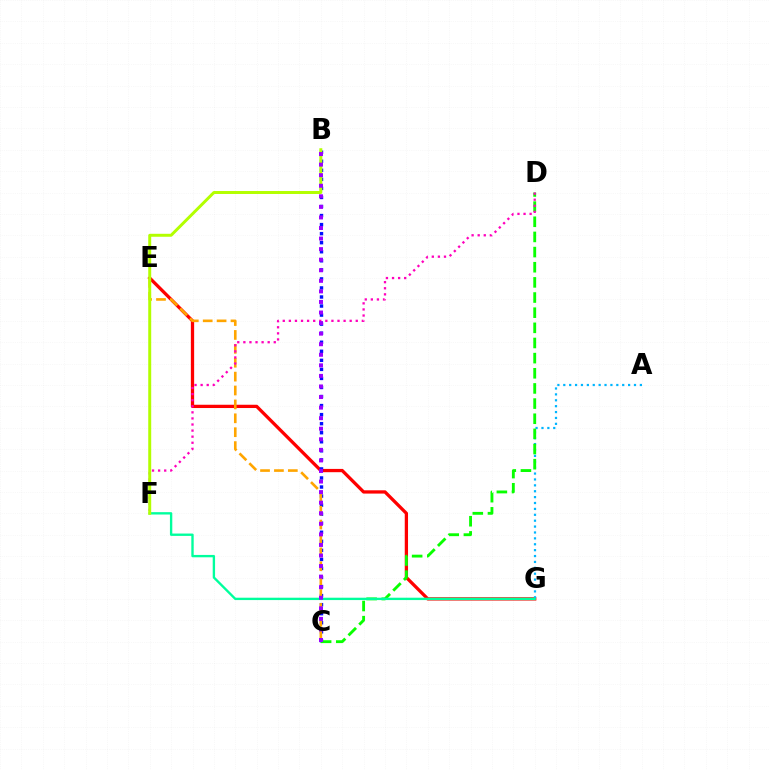{('E', 'G'): [{'color': '#ff0000', 'line_style': 'solid', 'thickness': 2.36}], ('A', 'G'): [{'color': '#00b5ff', 'line_style': 'dotted', 'thickness': 1.6}], ('B', 'C'): [{'color': '#0010ff', 'line_style': 'dotted', 'thickness': 2.46}, {'color': '#9b00ff', 'line_style': 'dotted', 'thickness': 2.87}], ('C', 'D'): [{'color': '#08ff00', 'line_style': 'dashed', 'thickness': 2.06}], ('F', 'G'): [{'color': '#00ff9d', 'line_style': 'solid', 'thickness': 1.7}], ('C', 'E'): [{'color': '#ffa500', 'line_style': 'dashed', 'thickness': 1.89}], ('D', 'F'): [{'color': '#ff00bd', 'line_style': 'dotted', 'thickness': 1.65}], ('B', 'F'): [{'color': '#b3ff00', 'line_style': 'solid', 'thickness': 2.14}]}